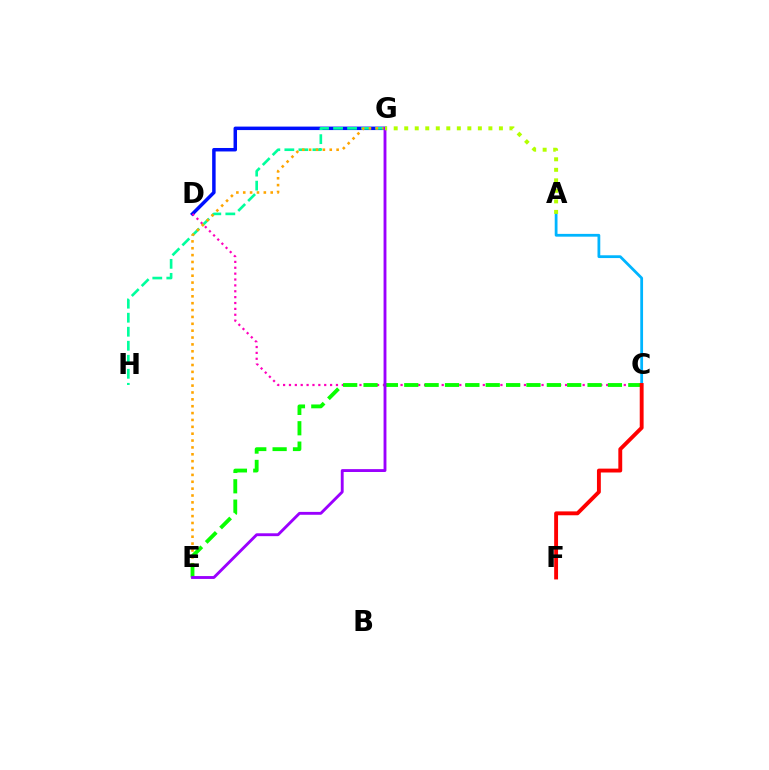{('D', 'G'): [{'color': '#0010ff', 'line_style': 'solid', 'thickness': 2.5}], ('A', 'C'): [{'color': '#00b5ff', 'line_style': 'solid', 'thickness': 2.0}], ('G', 'H'): [{'color': '#00ff9d', 'line_style': 'dashed', 'thickness': 1.9}], ('C', 'D'): [{'color': '#ff00bd', 'line_style': 'dotted', 'thickness': 1.6}], ('E', 'G'): [{'color': '#ffa500', 'line_style': 'dotted', 'thickness': 1.87}, {'color': '#9b00ff', 'line_style': 'solid', 'thickness': 2.07}], ('C', 'E'): [{'color': '#08ff00', 'line_style': 'dashed', 'thickness': 2.77}], ('A', 'G'): [{'color': '#b3ff00', 'line_style': 'dotted', 'thickness': 2.86}], ('C', 'F'): [{'color': '#ff0000', 'line_style': 'solid', 'thickness': 2.79}]}